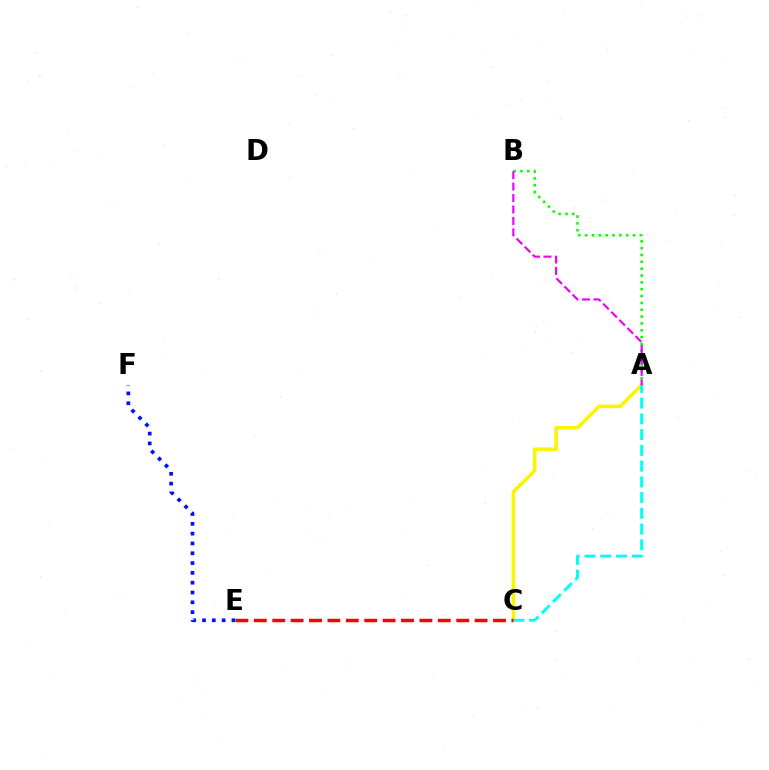{('A', 'C'): [{'color': '#fcf500', 'line_style': 'solid', 'thickness': 2.55}, {'color': '#00fff6', 'line_style': 'dashed', 'thickness': 2.14}], ('E', 'F'): [{'color': '#0010ff', 'line_style': 'dotted', 'thickness': 2.67}], ('A', 'B'): [{'color': '#08ff00', 'line_style': 'dotted', 'thickness': 1.86}, {'color': '#ee00ff', 'line_style': 'dashed', 'thickness': 1.56}], ('C', 'E'): [{'color': '#ff0000', 'line_style': 'dashed', 'thickness': 2.5}]}